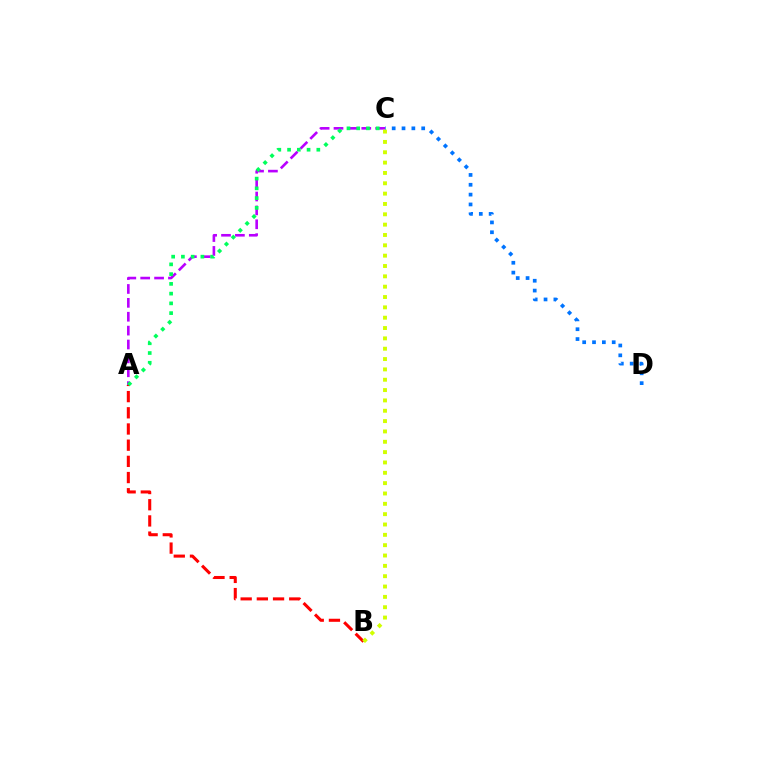{('A', 'B'): [{'color': '#ff0000', 'line_style': 'dashed', 'thickness': 2.2}], ('C', 'D'): [{'color': '#0074ff', 'line_style': 'dotted', 'thickness': 2.67}], ('A', 'C'): [{'color': '#b900ff', 'line_style': 'dashed', 'thickness': 1.89}, {'color': '#00ff5c', 'line_style': 'dotted', 'thickness': 2.65}], ('B', 'C'): [{'color': '#d1ff00', 'line_style': 'dotted', 'thickness': 2.81}]}